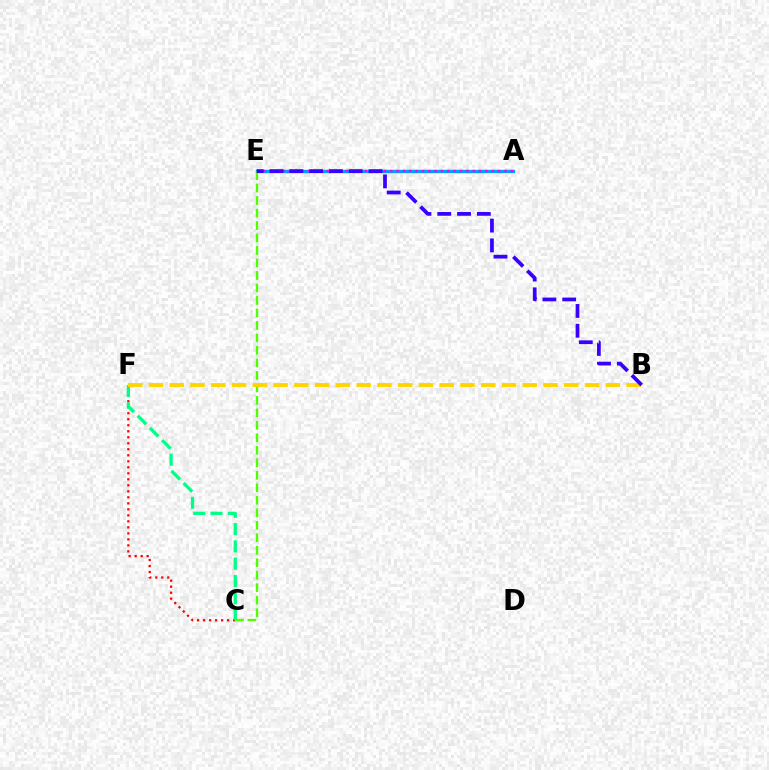{('C', 'F'): [{'color': '#ff0000', 'line_style': 'dotted', 'thickness': 1.63}, {'color': '#00ff86', 'line_style': 'dashed', 'thickness': 2.35}], ('A', 'E'): [{'color': '#009eff', 'line_style': 'solid', 'thickness': 2.44}, {'color': '#ff00ed', 'line_style': 'dotted', 'thickness': 1.72}], ('C', 'E'): [{'color': '#4fff00', 'line_style': 'dashed', 'thickness': 1.7}], ('B', 'F'): [{'color': '#ffd500', 'line_style': 'dashed', 'thickness': 2.82}], ('B', 'E'): [{'color': '#3700ff', 'line_style': 'dashed', 'thickness': 2.69}]}